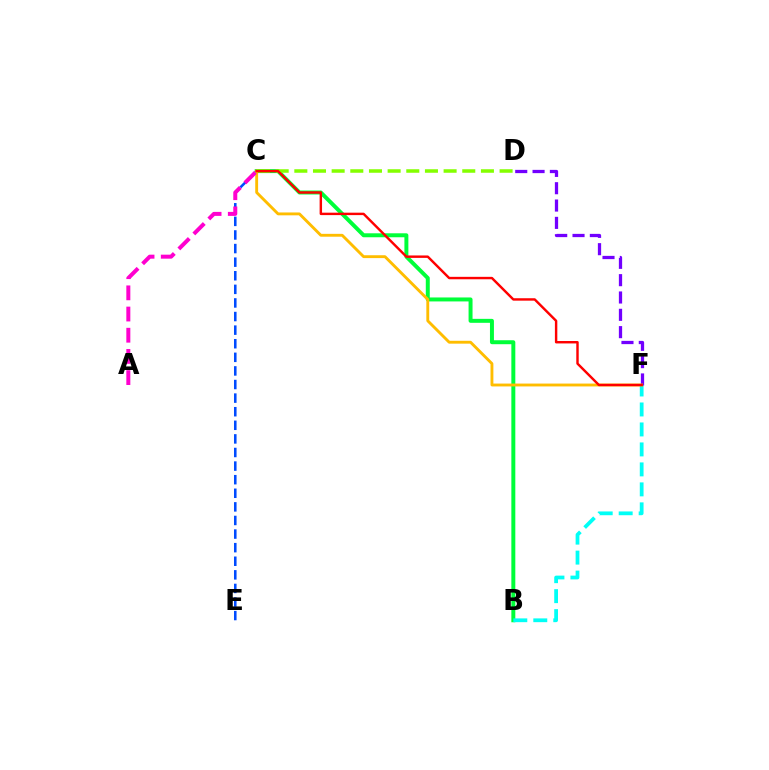{('C', 'E'): [{'color': '#004bff', 'line_style': 'dashed', 'thickness': 1.85}], ('B', 'C'): [{'color': '#00ff39', 'line_style': 'solid', 'thickness': 2.86}], ('B', 'F'): [{'color': '#00fff6', 'line_style': 'dashed', 'thickness': 2.71}], ('C', 'D'): [{'color': '#84ff00', 'line_style': 'dashed', 'thickness': 2.53}], ('D', 'F'): [{'color': '#7200ff', 'line_style': 'dashed', 'thickness': 2.35}], ('C', 'F'): [{'color': '#ffbd00', 'line_style': 'solid', 'thickness': 2.06}, {'color': '#ff0000', 'line_style': 'solid', 'thickness': 1.75}], ('A', 'C'): [{'color': '#ff00cf', 'line_style': 'dashed', 'thickness': 2.88}]}